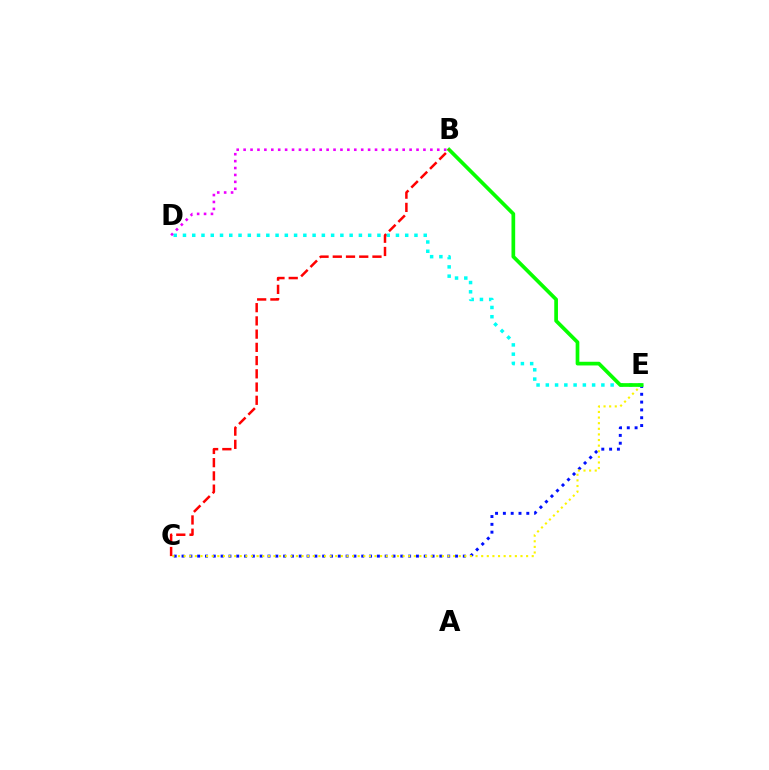{('C', 'E'): [{'color': '#0010ff', 'line_style': 'dotted', 'thickness': 2.12}, {'color': '#fcf500', 'line_style': 'dotted', 'thickness': 1.53}], ('D', 'E'): [{'color': '#00fff6', 'line_style': 'dotted', 'thickness': 2.52}], ('B', 'D'): [{'color': '#ee00ff', 'line_style': 'dotted', 'thickness': 1.88}], ('B', 'E'): [{'color': '#08ff00', 'line_style': 'solid', 'thickness': 2.66}], ('B', 'C'): [{'color': '#ff0000', 'line_style': 'dashed', 'thickness': 1.8}]}